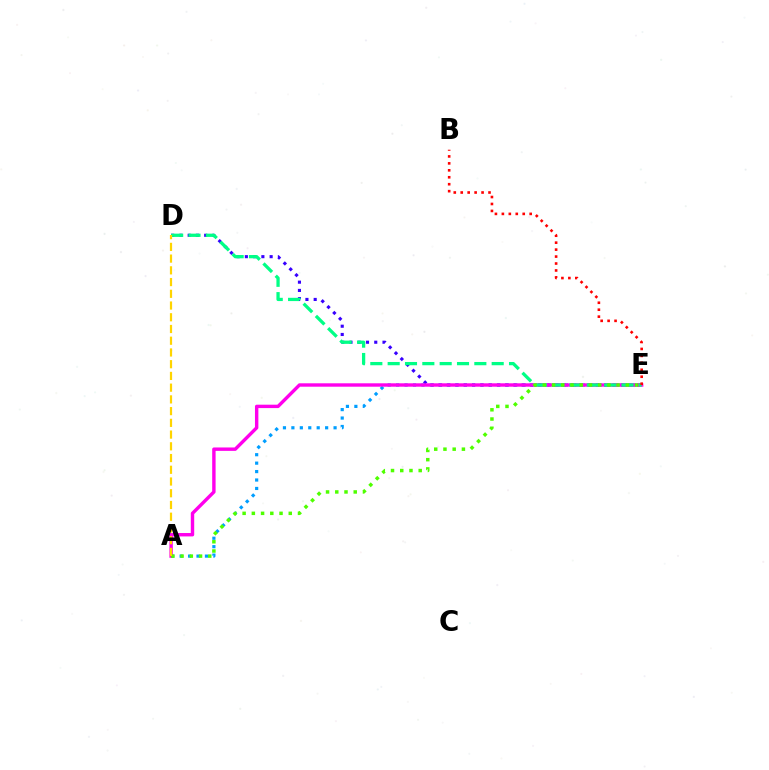{('D', 'E'): [{'color': '#3700ff', 'line_style': 'dotted', 'thickness': 2.24}, {'color': '#00ff86', 'line_style': 'dashed', 'thickness': 2.36}], ('A', 'E'): [{'color': '#009eff', 'line_style': 'dotted', 'thickness': 2.29}, {'color': '#ff00ed', 'line_style': 'solid', 'thickness': 2.45}, {'color': '#4fff00', 'line_style': 'dotted', 'thickness': 2.51}], ('B', 'E'): [{'color': '#ff0000', 'line_style': 'dotted', 'thickness': 1.89}], ('A', 'D'): [{'color': '#ffd500', 'line_style': 'dashed', 'thickness': 1.59}]}